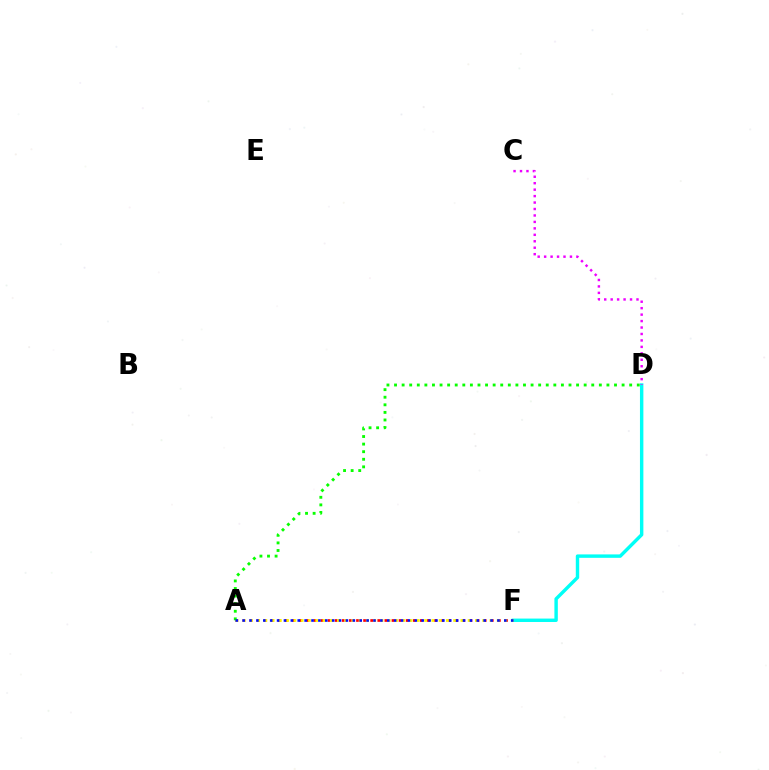{('A', 'F'): [{'color': '#ff0000', 'line_style': 'dotted', 'thickness': 1.93}, {'color': '#fcf500', 'line_style': 'dotted', 'thickness': 1.97}, {'color': '#0010ff', 'line_style': 'dotted', 'thickness': 1.87}], ('D', 'F'): [{'color': '#00fff6', 'line_style': 'solid', 'thickness': 2.46}], ('A', 'D'): [{'color': '#08ff00', 'line_style': 'dotted', 'thickness': 2.06}], ('C', 'D'): [{'color': '#ee00ff', 'line_style': 'dotted', 'thickness': 1.75}]}